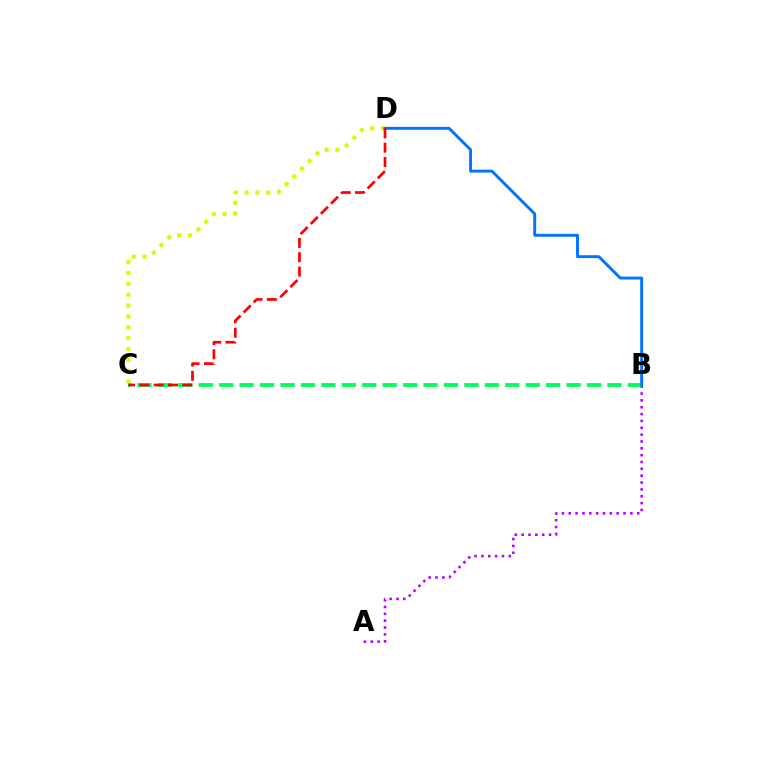{('A', 'B'): [{'color': '#b900ff', 'line_style': 'dotted', 'thickness': 1.86}], ('B', 'C'): [{'color': '#00ff5c', 'line_style': 'dashed', 'thickness': 2.78}], ('C', 'D'): [{'color': '#d1ff00', 'line_style': 'dotted', 'thickness': 2.95}, {'color': '#ff0000', 'line_style': 'dashed', 'thickness': 1.95}], ('B', 'D'): [{'color': '#0074ff', 'line_style': 'solid', 'thickness': 2.1}]}